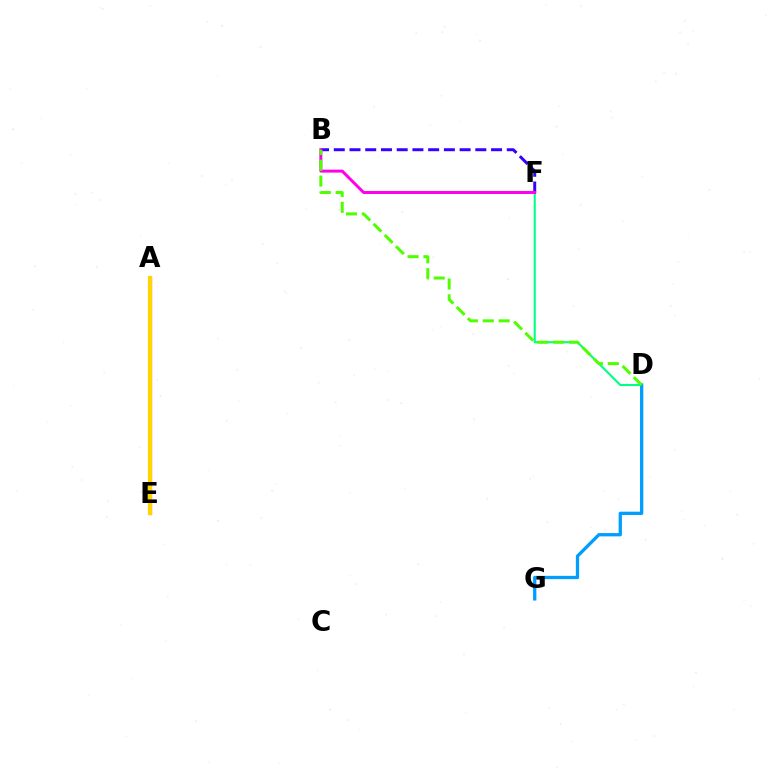{('D', 'F'): [{'color': '#00ff86', 'line_style': 'solid', 'thickness': 1.52}], ('B', 'F'): [{'color': '#3700ff', 'line_style': 'dashed', 'thickness': 2.14}, {'color': '#ff00ed', 'line_style': 'solid', 'thickness': 2.15}], ('A', 'E'): [{'color': '#ff0000', 'line_style': 'solid', 'thickness': 2.28}, {'color': '#ffd500', 'line_style': 'solid', 'thickness': 2.99}], ('D', 'G'): [{'color': '#009eff', 'line_style': 'solid', 'thickness': 2.37}], ('B', 'D'): [{'color': '#4fff00', 'line_style': 'dashed', 'thickness': 2.15}]}